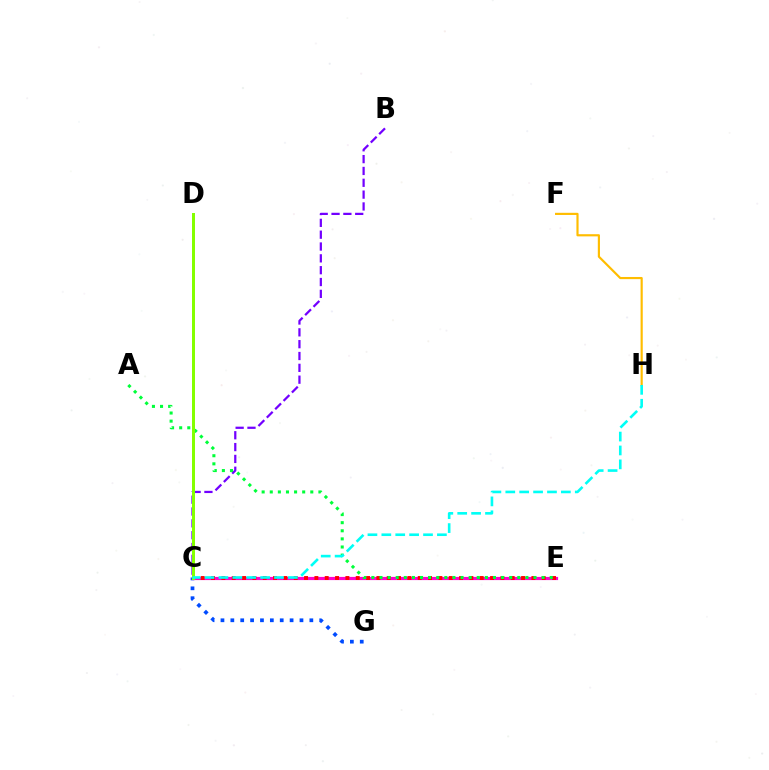{('C', 'G'): [{'color': '#004bff', 'line_style': 'dotted', 'thickness': 2.68}], ('B', 'C'): [{'color': '#7200ff', 'line_style': 'dashed', 'thickness': 1.61}], ('C', 'E'): [{'color': '#ff00cf', 'line_style': 'solid', 'thickness': 2.29}, {'color': '#ff0000', 'line_style': 'dotted', 'thickness': 2.81}], ('F', 'H'): [{'color': '#ffbd00', 'line_style': 'solid', 'thickness': 1.56}], ('A', 'E'): [{'color': '#00ff39', 'line_style': 'dotted', 'thickness': 2.2}], ('C', 'D'): [{'color': '#84ff00', 'line_style': 'solid', 'thickness': 2.15}], ('C', 'H'): [{'color': '#00fff6', 'line_style': 'dashed', 'thickness': 1.89}]}